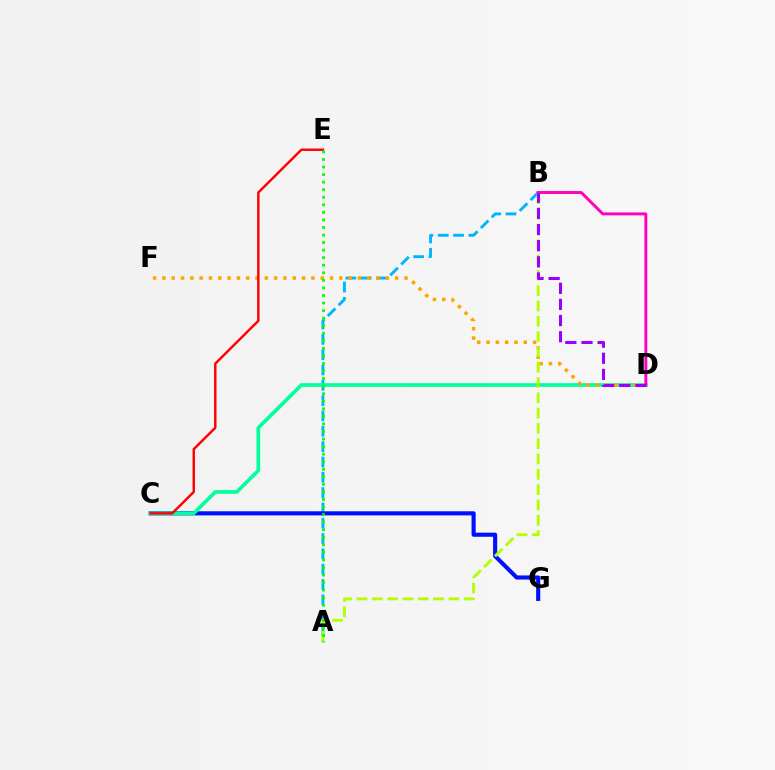{('A', 'B'): [{'color': '#00b5ff', 'line_style': 'dashed', 'thickness': 2.08}, {'color': '#b3ff00', 'line_style': 'dashed', 'thickness': 2.08}], ('C', 'G'): [{'color': '#0010ff', 'line_style': 'solid', 'thickness': 2.96}], ('C', 'D'): [{'color': '#00ff9d', 'line_style': 'solid', 'thickness': 2.65}], ('D', 'F'): [{'color': '#ffa500', 'line_style': 'dotted', 'thickness': 2.53}], ('C', 'E'): [{'color': '#ff0000', 'line_style': 'solid', 'thickness': 1.75}], ('B', 'D'): [{'color': '#ff00bd', 'line_style': 'solid', 'thickness': 2.11}, {'color': '#9b00ff', 'line_style': 'dashed', 'thickness': 2.19}], ('A', 'E'): [{'color': '#08ff00', 'line_style': 'dotted', 'thickness': 2.05}]}